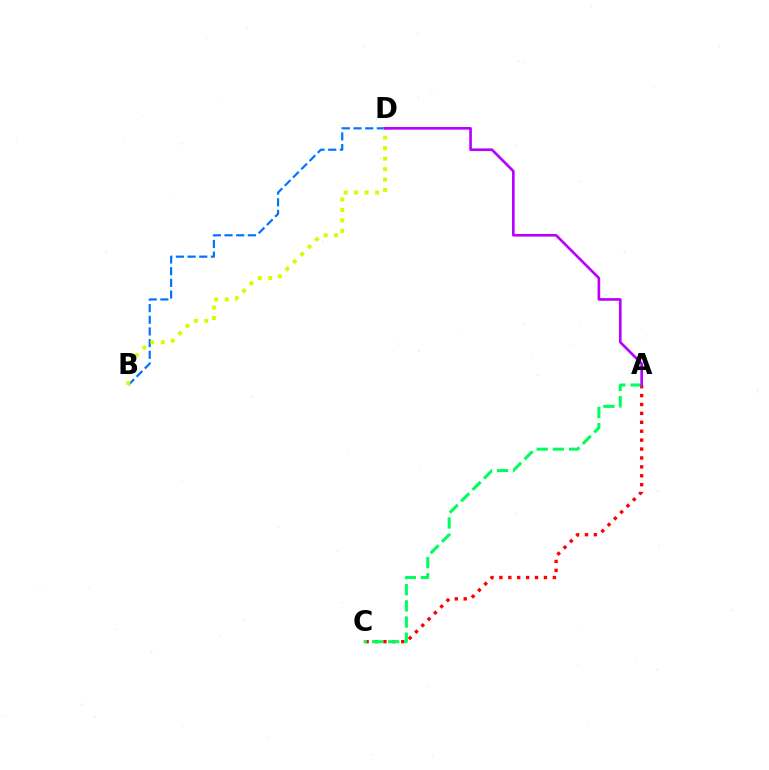{('B', 'D'): [{'color': '#0074ff', 'line_style': 'dashed', 'thickness': 1.58}, {'color': '#d1ff00', 'line_style': 'dotted', 'thickness': 2.84}], ('A', 'C'): [{'color': '#ff0000', 'line_style': 'dotted', 'thickness': 2.42}, {'color': '#00ff5c', 'line_style': 'dashed', 'thickness': 2.2}], ('A', 'D'): [{'color': '#b900ff', 'line_style': 'solid', 'thickness': 1.91}]}